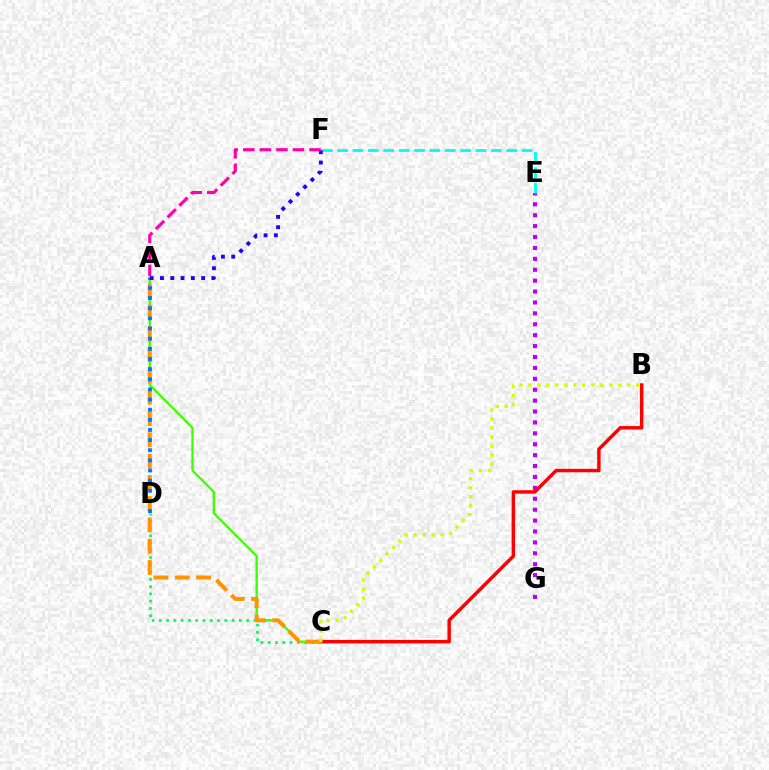{('C', 'D'): [{'color': '#00ff5c', 'line_style': 'dotted', 'thickness': 1.98}], ('E', 'G'): [{'color': '#b900ff', 'line_style': 'dotted', 'thickness': 2.96}], ('B', 'C'): [{'color': '#ff0000', 'line_style': 'solid', 'thickness': 2.47}, {'color': '#d1ff00', 'line_style': 'dotted', 'thickness': 2.44}], ('E', 'F'): [{'color': '#00fff6', 'line_style': 'dashed', 'thickness': 2.09}], ('A', 'C'): [{'color': '#3dff00', 'line_style': 'solid', 'thickness': 1.68}, {'color': '#ff9400', 'line_style': 'dashed', 'thickness': 2.89}], ('A', 'D'): [{'color': '#0074ff', 'line_style': 'dotted', 'thickness': 2.76}], ('A', 'F'): [{'color': '#2500ff', 'line_style': 'dotted', 'thickness': 2.8}, {'color': '#ff00ac', 'line_style': 'dashed', 'thickness': 2.25}]}